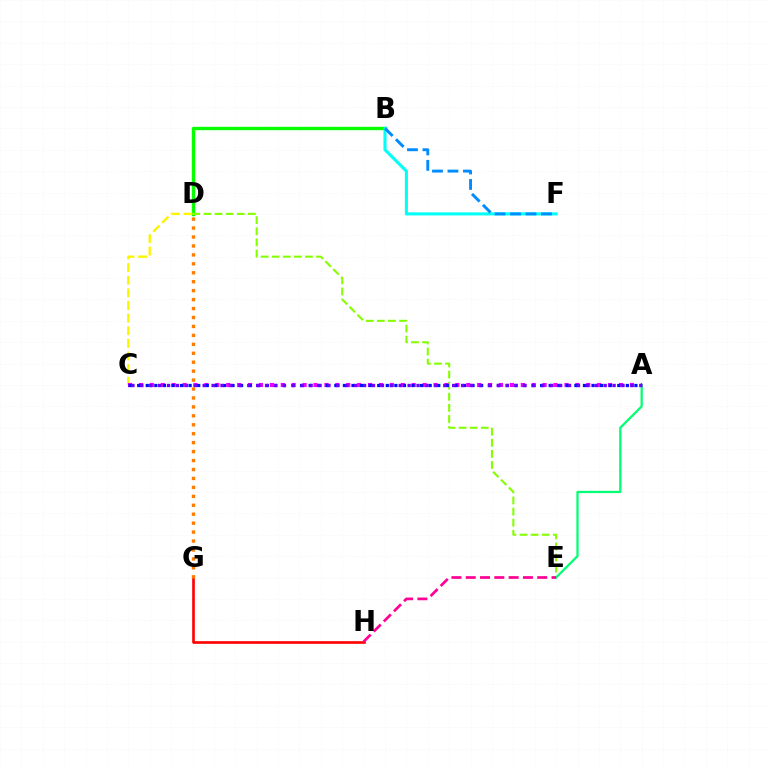{('B', 'D'): [{'color': '#08ff00', 'line_style': 'solid', 'thickness': 2.43}], ('B', 'F'): [{'color': '#00fff6', 'line_style': 'solid', 'thickness': 2.22}, {'color': '#008cff', 'line_style': 'dashed', 'thickness': 2.1}], ('C', 'D'): [{'color': '#fcf500', 'line_style': 'dashed', 'thickness': 1.71}], ('D', 'E'): [{'color': '#84ff00', 'line_style': 'dashed', 'thickness': 1.51}], ('G', 'H'): [{'color': '#ff0000', 'line_style': 'solid', 'thickness': 1.89}], ('A', 'C'): [{'color': '#ee00ff', 'line_style': 'dotted', 'thickness': 2.96}, {'color': '#0010ff', 'line_style': 'dotted', 'thickness': 2.33}, {'color': '#7200ff', 'line_style': 'dotted', 'thickness': 2.42}], ('A', 'E'): [{'color': '#00ff74', 'line_style': 'solid', 'thickness': 1.63}], ('E', 'H'): [{'color': '#ff0094', 'line_style': 'dashed', 'thickness': 1.94}], ('D', 'G'): [{'color': '#ff7c00', 'line_style': 'dotted', 'thickness': 2.43}]}